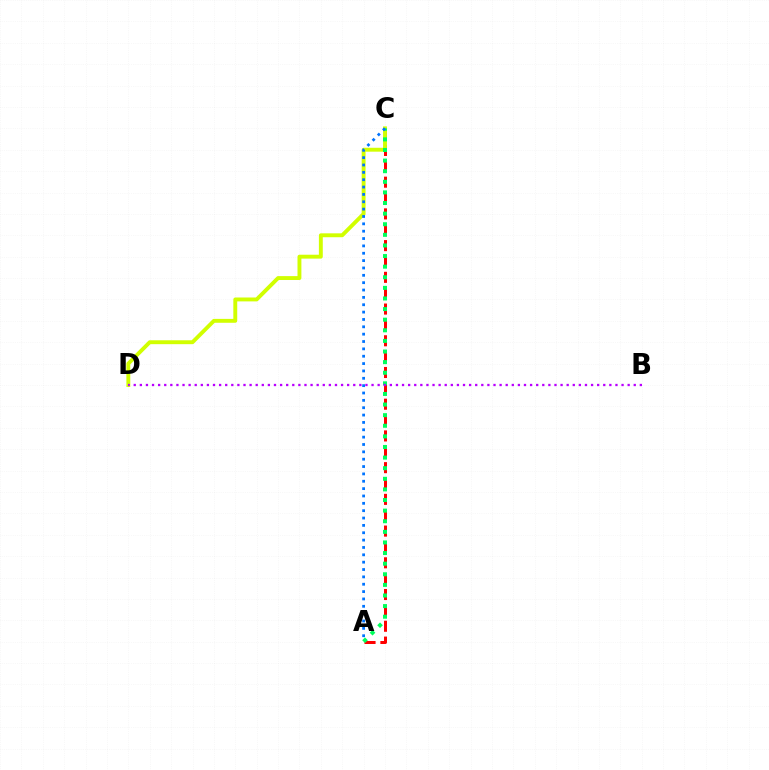{('A', 'C'): [{'color': '#ff0000', 'line_style': 'dashed', 'thickness': 2.15}, {'color': '#00ff5c', 'line_style': 'dotted', 'thickness': 2.88}, {'color': '#0074ff', 'line_style': 'dotted', 'thickness': 2.0}], ('C', 'D'): [{'color': '#d1ff00', 'line_style': 'solid', 'thickness': 2.81}], ('B', 'D'): [{'color': '#b900ff', 'line_style': 'dotted', 'thickness': 1.66}]}